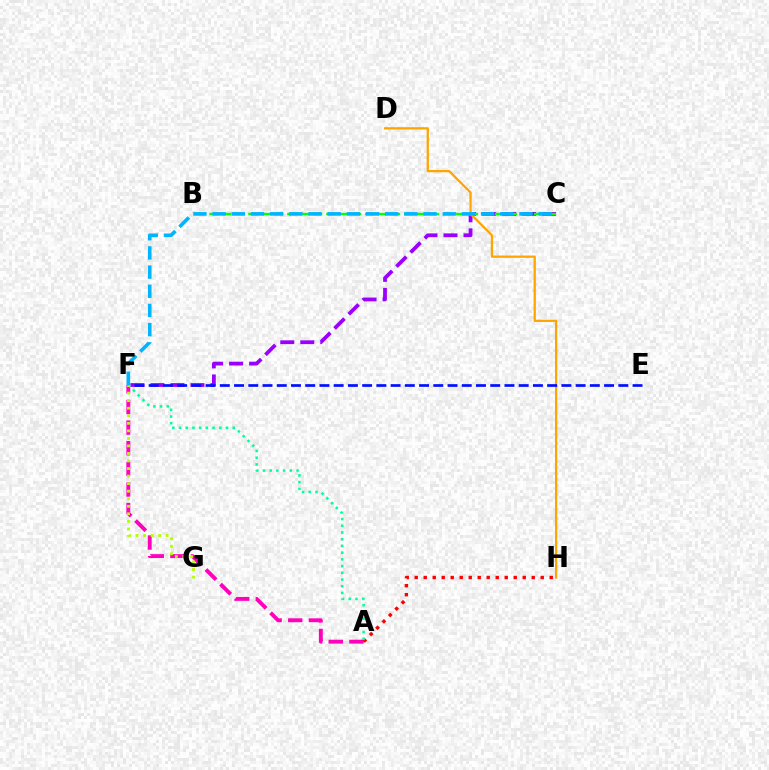{('C', 'F'): [{'color': '#9b00ff', 'line_style': 'dashed', 'thickness': 2.72}, {'color': '#00b5ff', 'line_style': 'dashed', 'thickness': 2.61}], ('A', 'F'): [{'color': '#ff00bd', 'line_style': 'dashed', 'thickness': 2.8}, {'color': '#00ff9d', 'line_style': 'dotted', 'thickness': 1.83}], ('B', 'C'): [{'color': '#08ff00', 'line_style': 'dashed', 'thickness': 1.76}], ('D', 'H'): [{'color': '#ffa500', 'line_style': 'solid', 'thickness': 1.63}], ('A', 'H'): [{'color': '#ff0000', 'line_style': 'dotted', 'thickness': 2.45}], ('E', 'F'): [{'color': '#0010ff', 'line_style': 'dashed', 'thickness': 1.93}], ('F', 'G'): [{'color': '#b3ff00', 'line_style': 'dotted', 'thickness': 2.05}]}